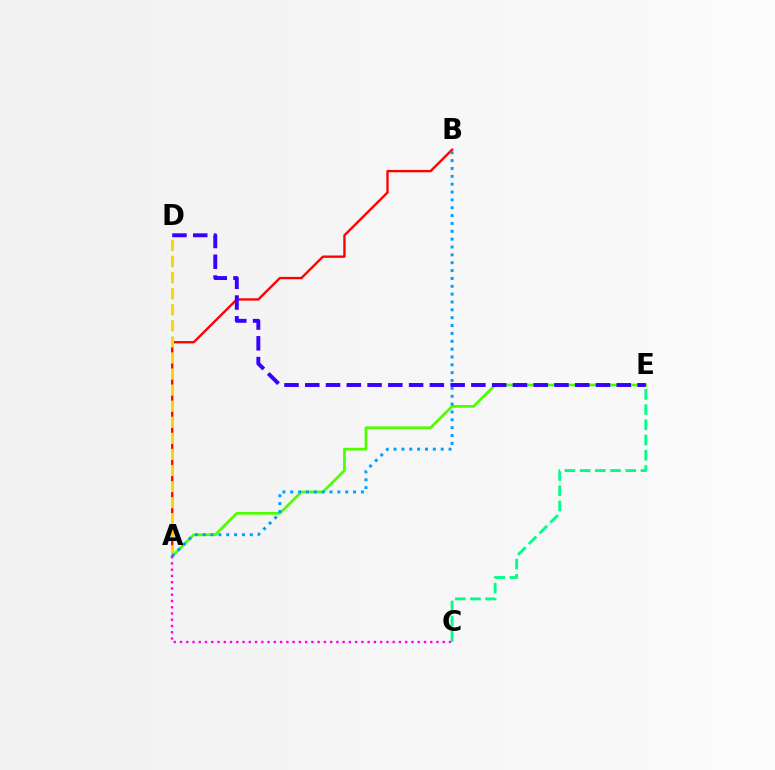{('A', 'B'): [{'color': '#ff0000', 'line_style': 'solid', 'thickness': 1.69}, {'color': '#009eff', 'line_style': 'dotted', 'thickness': 2.13}], ('C', 'E'): [{'color': '#00ff86', 'line_style': 'dashed', 'thickness': 2.07}], ('A', 'D'): [{'color': '#ffd500', 'line_style': 'dashed', 'thickness': 2.18}], ('A', 'E'): [{'color': '#4fff00', 'line_style': 'solid', 'thickness': 1.97}], ('D', 'E'): [{'color': '#3700ff', 'line_style': 'dashed', 'thickness': 2.82}], ('A', 'C'): [{'color': '#ff00ed', 'line_style': 'dotted', 'thickness': 1.7}]}